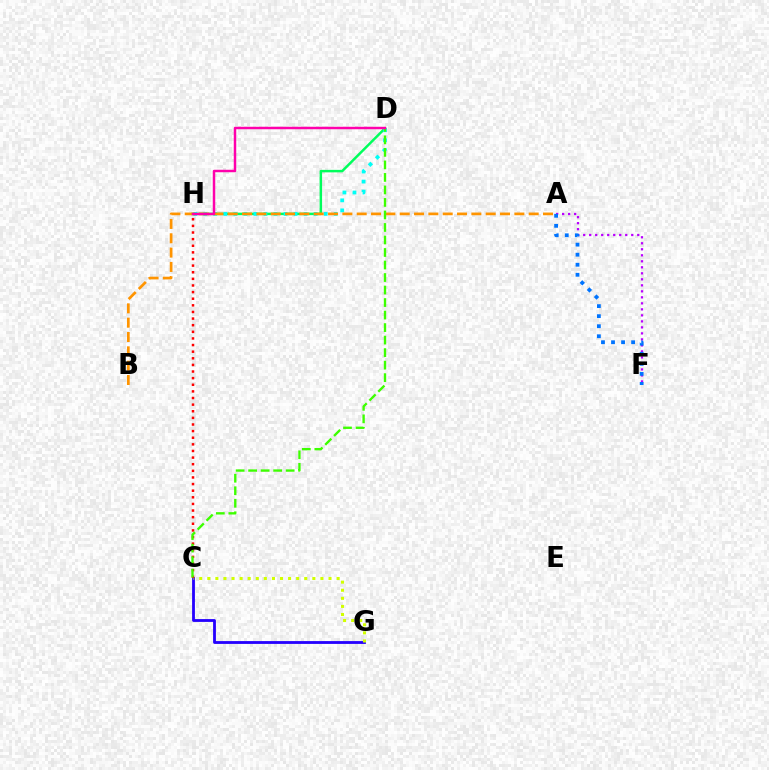{('A', 'F'): [{'color': '#b900ff', 'line_style': 'dotted', 'thickness': 1.63}, {'color': '#0074ff', 'line_style': 'dotted', 'thickness': 2.73}], ('C', 'G'): [{'color': '#2500ff', 'line_style': 'solid', 'thickness': 2.02}, {'color': '#d1ff00', 'line_style': 'dotted', 'thickness': 2.2}], ('D', 'H'): [{'color': '#00ff5c', 'line_style': 'solid', 'thickness': 1.79}, {'color': '#00fff6', 'line_style': 'dotted', 'thickness': 2.73}, {'color': '#ff00ac', 'line_style': 'solid', 'thickness': 1.78}], ('C', 'H'): [{'color': '#ff0000', 'line_style': 'dotted', 'thickness': 1.8}], ('A', 'B'): [{'color': '#ff9400', 'line_style': 'dashed', 'thickness': 1.95}], ('C', 'D'): [{'color': '#3dff00', 'line_style': 'dashed', 'thickness': 1.7}]}